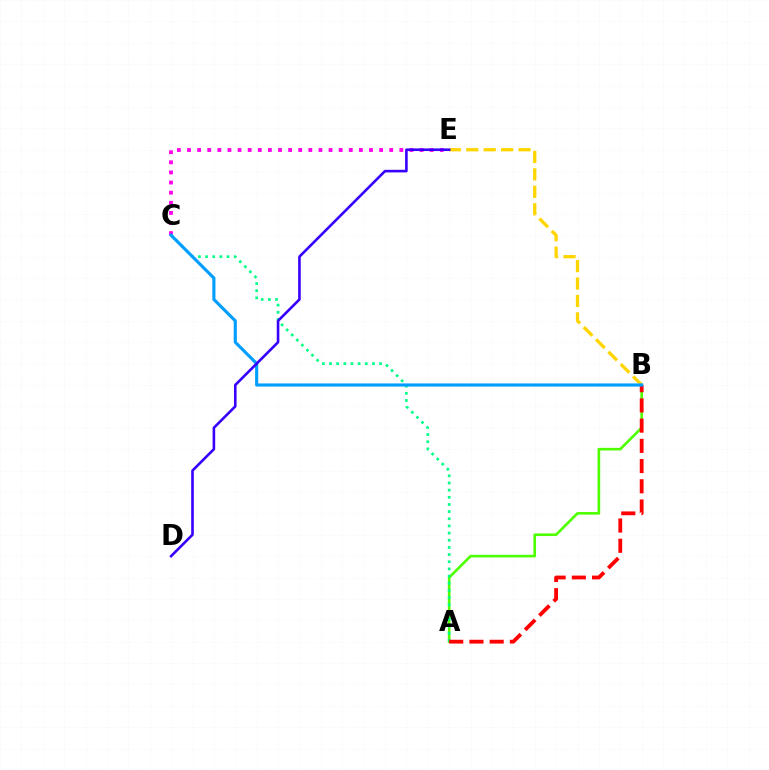{('B', 'E'): [{'color': '#ffd500', 'line_style': 'dashed', 'thickness': 2.37}], ('C', 'E'): [{'color': '#ff00ed', 'line_style': 'dotted', 'thickness': 2.75}], ('A', 'B'): [{'color': '#4fff00', 'line_style': 'solid', 'thickness': 1.89}, {'color': '#ff0000', 'line_style': 'dashed', 'thickness': 2.75}], ('A', 'C'): [{'color': '#00ff86', 'line_style': 'dotted', 'thickness': 1.95}], ('B', 'C'): [{'color': '#009eff', 'line_style': 'solid', 'thickness': 2.26}], ('D', 'E'): [{'color': '#3700ff', 'line_style': 'solid', 'thickness': 1.88}]}